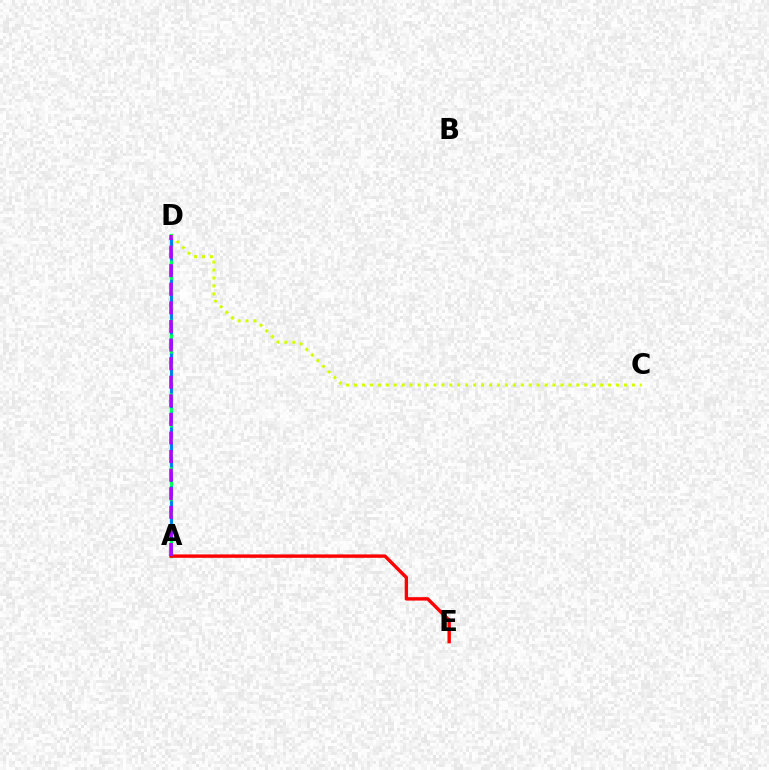{('A', 'D'): [{'color': '#00ff5c', 'line_style': 'solid', 'thickness': 2.43}, {'color': '#0074ff', 'line_style': 'dashed', 'thickness': 2.01}, {'color': '#b900ff', 'line_style': 'dashed', 'thickness': 2.53}], ('A', 'E'): [{'color': '#ff0000', 'line_style': 'solid', 'thickness': 2.45}], ('C', 'D'): [{'color': '#d1ff00', 'line_style': 'dotted', 'thickness': 2.16}]}